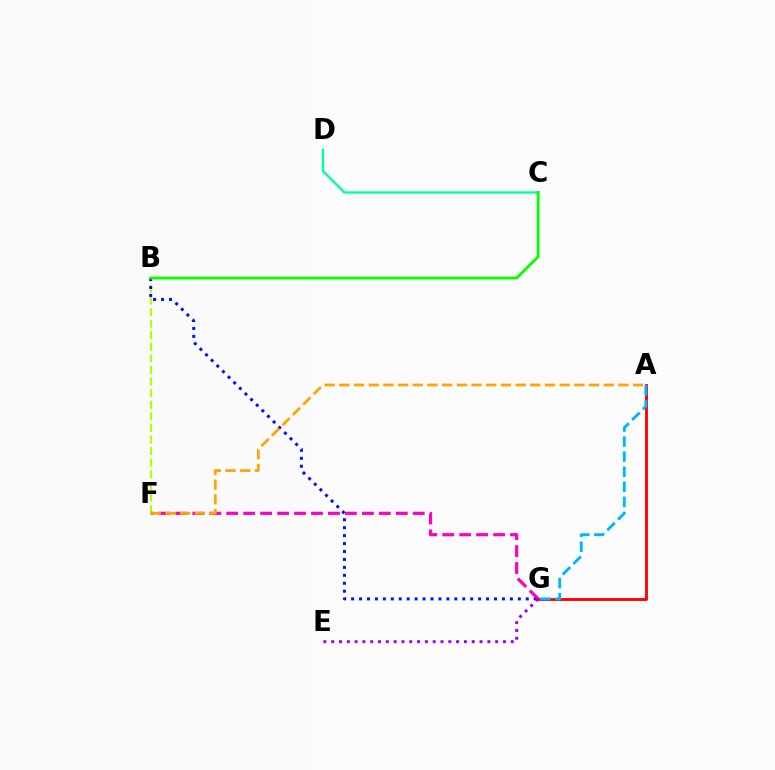{('B', 'F'): [{'color': '#b3ff00', 'line_style': 'dashed', 'thickness': 1.57}], ('B', 'G'): [{'color': '#0010ff', 'line_style': 'dotted', 'thickness': 2.16}], ('F', 'G'): [{'color': '#ff00bd', 'line_style': 'dashed', 'thickness': 2.3}], ('C', 'D'): [{'color': '#00ff9d', 'line_style': 'solid', 'thickness': 1.7}], ('A', 'F'): [{'color': '#ffa500', 'line_style': 'dashed', 'thickness': 2.0}], ('A', 'G'): [{'color': '#ff0000', 'line_style': 'solid', 'thickness': 2.06}, {'color': '#00b5ff', 'line_style': 'dashed', 'thickness': 2.05}], ('B', 'C'): [{'color': '#08ff00', 'line_style': 'solid', 'thickness': 2.02}], ('E', 'G'): [{'color': '#9b00ff', 'line_style': 'dotted', 'thickness': 2.12}]}